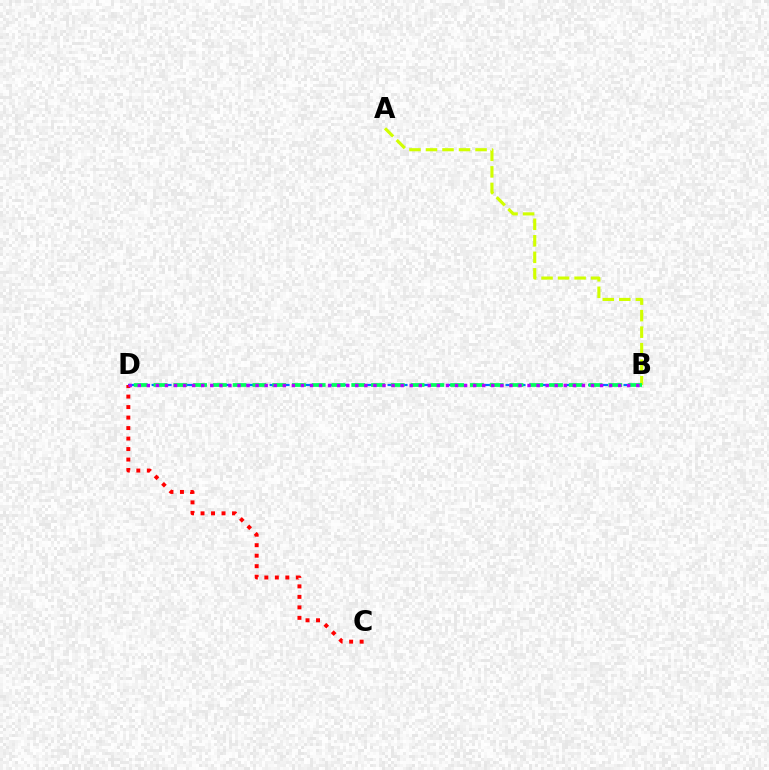{('B', 'D'): [{'color': '#0074ff', 'line_style': 'dashed', 'thickness': 1.6}, {'color': '#00ff5c', 'line_style': 'dashed', 'thickness': 2.69}, {'color': '#b900ff', 'line_style': 'dotted', 'thickness': 2.46}], ('A', 'B'): [{'color': '#d1ff00', 'line_style': 'dashed', 'thickness': 2.24}], ('C', 'D'): [{'color': '#ff0000', 'line_style': 'dotted', 'thickness': 2.85}]}